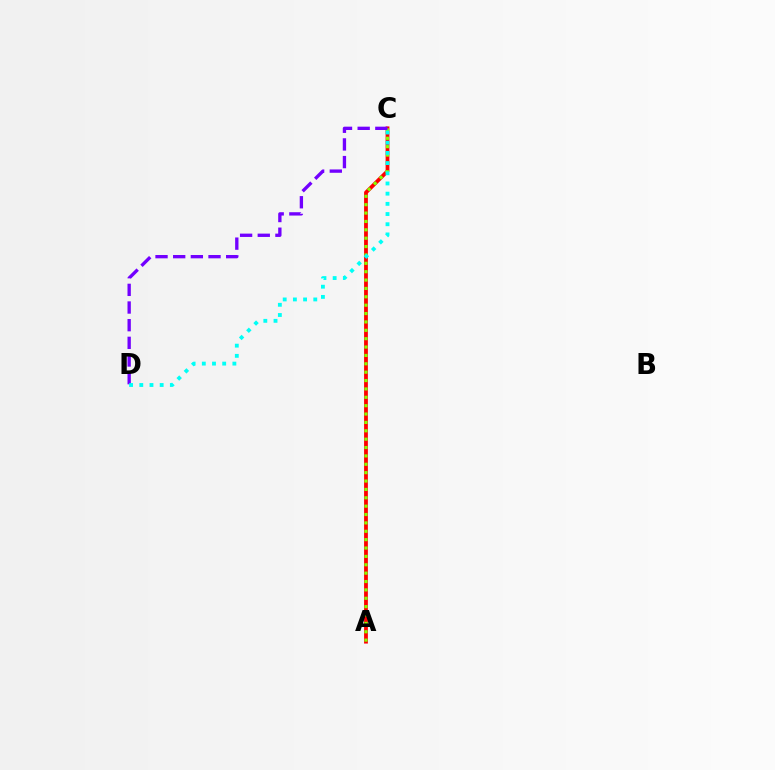{('A', 'C'): [{'color': '#ff0000', 'line_style': 'solid', 'thickness': 2.73}, {'color': '#84ff00', 'line_style': 'dotted', 'thickness': 2.28}], ('C', 'D'): [{'color': '#7200ff', 'line_style': 'dashed', 'thickness': 2.4}, {'color': '#00fff6', 'line_style': 'dotted', 'thickness': 2.77}]}